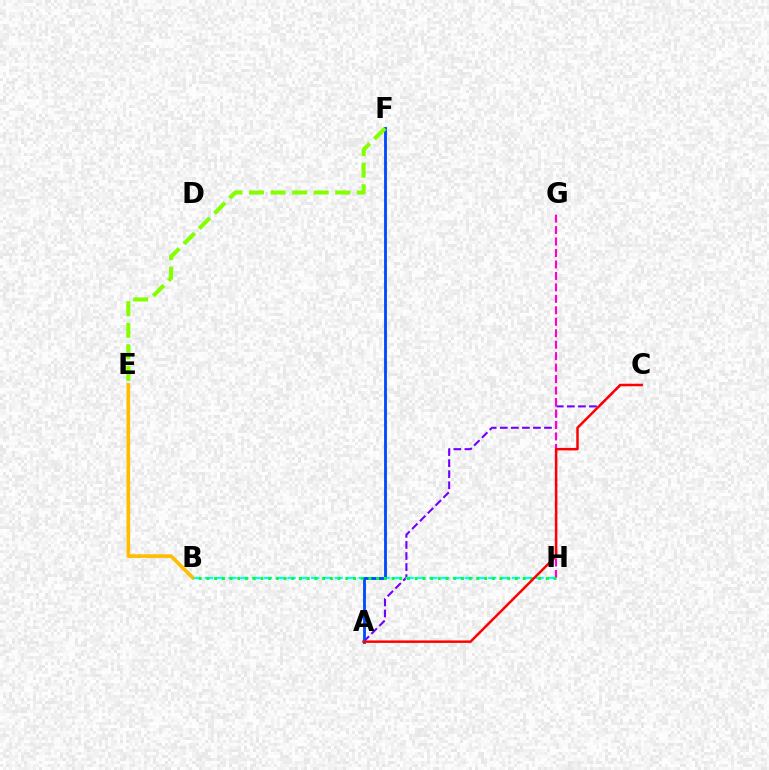{('A', 'C'): [{'color': '#7200ff', 'line_style': 'dashed', 'thickness': 1.5}, {'color': '#ff0000', 'line_style': 'solid', 'thickness': 1.78}], ('G', 'H'): [{'color': '#ff00cf', 'line_style': 'dashed', 'thickness': 1.56}], ('B', 'H'): [{'color': '#00fff6', 'line_style': 'dashed', 'thickness': 1.6}, {'color': '#00ff39', 'line_style': 'dotted', 'thickness': 2.1}], ('A', 'F'): [{'color': '#004bff', 'line_style': 'solid', 'thickness': 2.04}], ('B', 'E'): [{'color': '#ffbd00', 'line_style': 'solid', 'thickness': 2.62}], ('E', 'F'): [{'color': '#84ff00', 'line_style': 'dashed', 'thickness': 2.93}]}